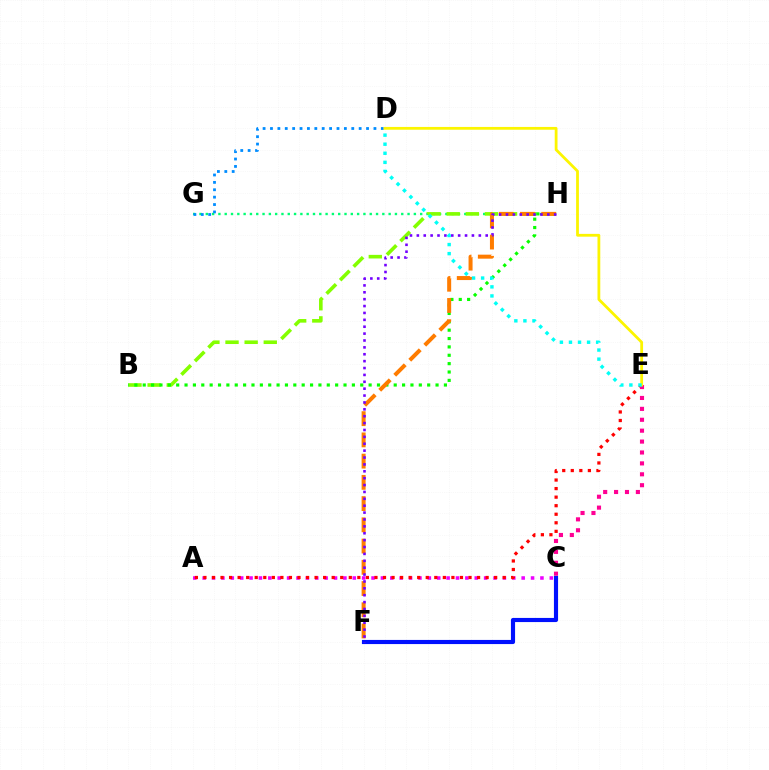{('A', 'C'): [{'color': '#ee00ff', 'line_style': 'dotted', 'thickness': 2.55}], ('G', 'H'): [{'color': '#00ff74', 'line_style': 'dotted', 'thickness': 1.71}], ('A', 'E'): [{'color': '#ff0000', 'line_style': 'dotted', 'thickness': 2.32}], ('B', 'H'): [{'color': '#84ff00', 'line_style': 'dashed', 'thickness': 2.6}, {'color': '#08ff00', 'line_style': 'dotted', 'thickness': 2.27}], ('C', 'E'): [{'color': '#ff0094', 'line_style': 'dotted', 'thickness': 2.96}], ('F', 'H'): [{'color': '#ff7c00', 'line_style': 'dashed', 'thickness': 2.88}, {'color': '#7200ff', 'line_style': 'dotted', 'thickness': 1.87}], ('C', 'F'): [{'color': '#0010ff', 'line_style': 'solid', 'thickness': 2.98}], ('D', 'G'): [{'color': '#008cff', 'line_style': 'dotted', 'thickness': 2.01}], ('D', 'E'): [{'color': '#fcf500', 'line_style': 'solid', 'thickness': 2.01}, {'color': '#00fff6', 'line_style': 'dotted', 'thickness': 2.46}]}